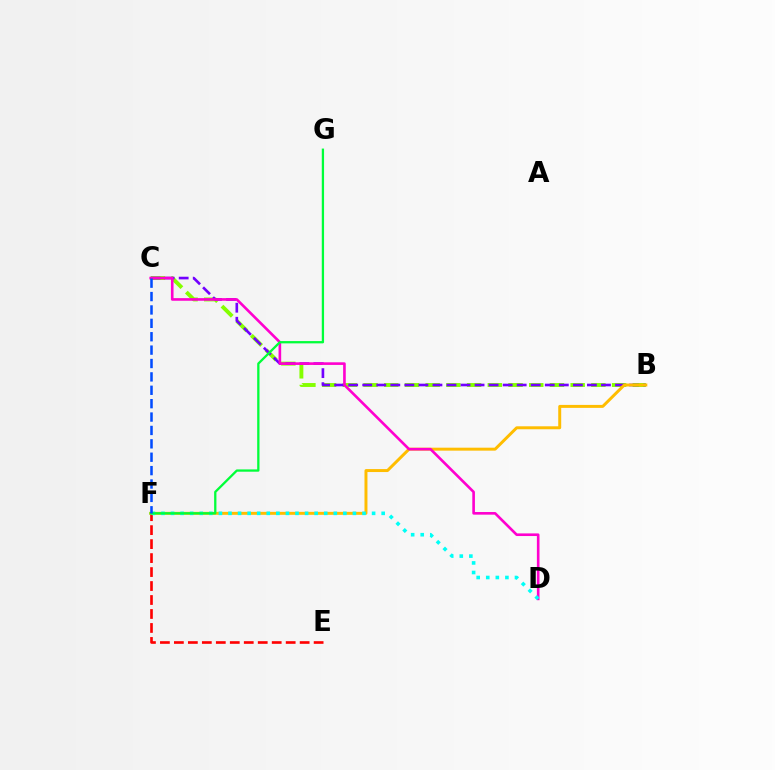{('E', 'F'): [{'color': '#ff0000', 'line_style': 'dashed', 'thickness': 1.9}], ('B', 'C'): [{'color': '#84ff00', 'line_style': 'dashed', 'thickness': 2.81}, {'color': '#7200ff', 'line_style': 'dashed', 'thickness': 1.91}], ('B', 'F'): [{'color': '#ffbd00', 'line_style': 'solid', 'thickness': 2.13}], ('C', 'D'): [{'color': '#ff00cf', 'line_style': 'solid', 'thickness': 1.89}], ('D', 'F'): [{'color': '#00fff6', 'line_style': 'dotted', 'thickness': 2.6}], ('F', 'G'): [{'color': '#00ff39', 'line_style': 'solid', 'thickness': 1.65}], ('C', 'F'): [{'color': '#004bff', 'line_style': 'dashed', 'thickness': 1.82}]}